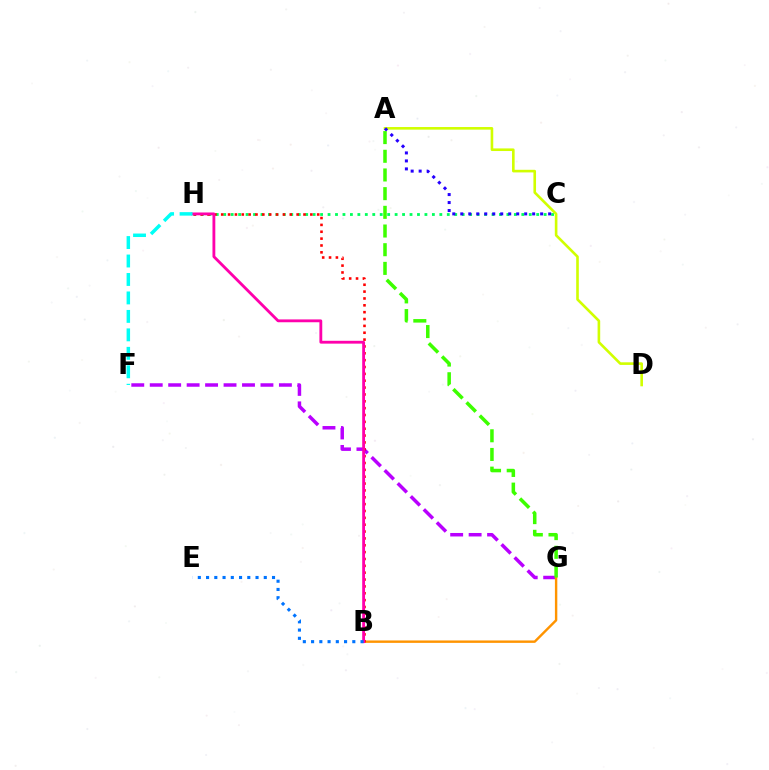{('C', 'H'): [{'color': '#00ff5c', 'line_style': 'dotted', 'thickness': 2.02}], ('F', 'G'): [{'color': '#b900ff', 'line_style': 'dashed', 'thickness': 2.51}], ('B', 'G'): [{'color': '#ff9400', 'line_style': 'solid', 'thickness': 1.74}], ('A', 'D'): [{'color': '#d1ff00', 'line_style': 'solid', 'thickness': 1.88}], ('B', 'H'): [{'color': '#ff0000', 'line_style': 'dotted', 'thickness': 1.86}, {'color': '#ff00ac', 'line_style': 'solid', 'thickness': 2.04}], ('A', 'C'): [{'color': '#2500ff', 'line_style': 'dotted', 'thickness': 2.17}], ('B', 'E'): [{'color': '#0074ff', 'line_style': 'dotted', 'thickness': 2.24}], ('A', 'G'): [{'color': '#3dff00', 'line_style': 'dashed', 'thickness': 2.54}], ('F', 'H'): [{'color': '#00fff6', 'line_style': 'dashed', 'thickness': 2.51}]}